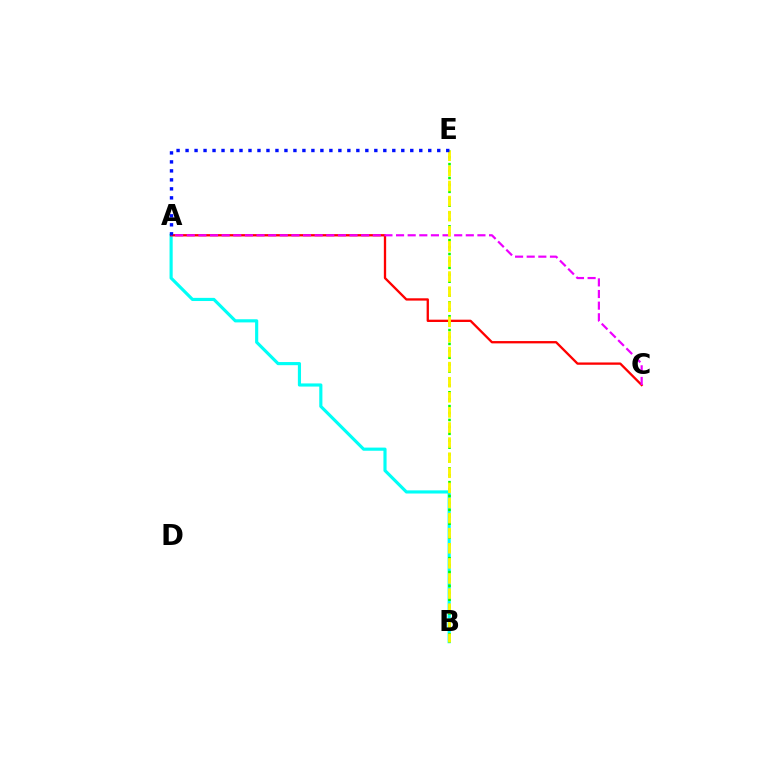{('A', 'B'): [{'color': '#00fff6', 'line_style': 'solid', 'thickness': 2.27}], ('B', 'E'): [{'color': '#08ff00', 'line_style': 'dotted', 'thickness': 1.88}, {'color': '#fcf500', 'line_style': 'dashed', 'thickness': 2.05}], ('A', 'C'): [{'color': '#ff0000', 'line_style': 'solid', 'thickness': 1.66}, {'color': '#ee00ff', 'line_style': 'dashed', 'thickness': 1.58}], ('A', 'E'): [{'color': '#0010ff', 'line_style': 'dotted', 'thickness': 2.44}]}